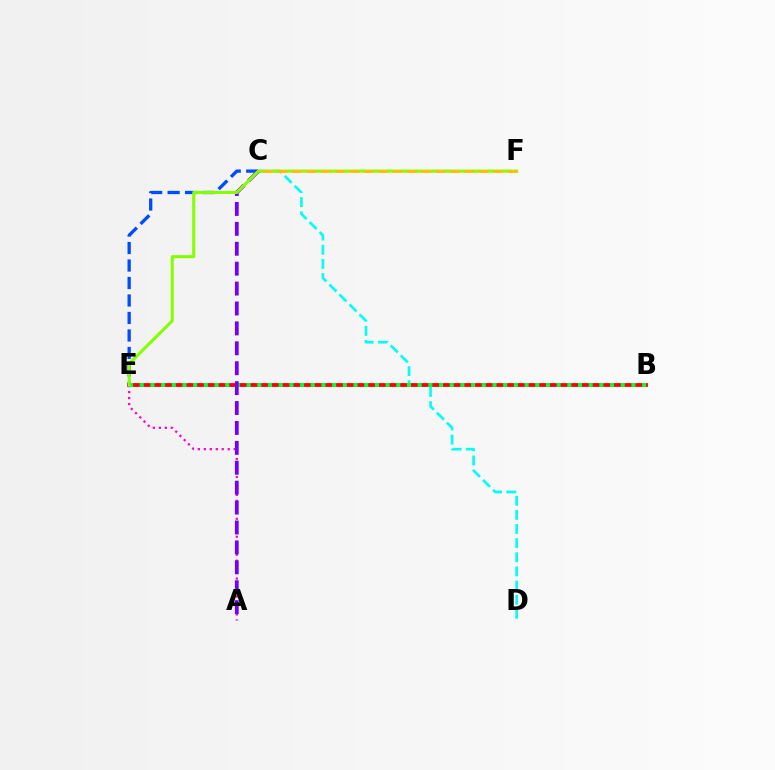{('C', 'D'): [{'color': '#00fff6', 'line_style': 'dashed', 'thickness': 1.92}], ('B', 'E'): [{'color': '#ff0000', 'line_style': 'solid', 'thickness': 2.75}, {'color': '#00ff39', 'line_style': 'dotted', 'thickness': 2.9}], ('A', 'E'): [{'color': '#ff00cf', 'line_style': 'dotted', 'thickness': 1.62}], ('C', 'E'): [{'color': '#004bff', 'line_style': 'dashed', 'thickness': 2.38}], ('A', 'C'): [{'color': '#7200ff', 'line_style': 'dashed', 'thickness': 2.7}], ('E', 'F'): [{'color': '#84ff00', 'line_style': 'solid', 'thickness': 2.21}], ('C', 'F'): [{'color': '#ffbd00', 'line_style': 'dashed', 'thickness': 1.95}]}